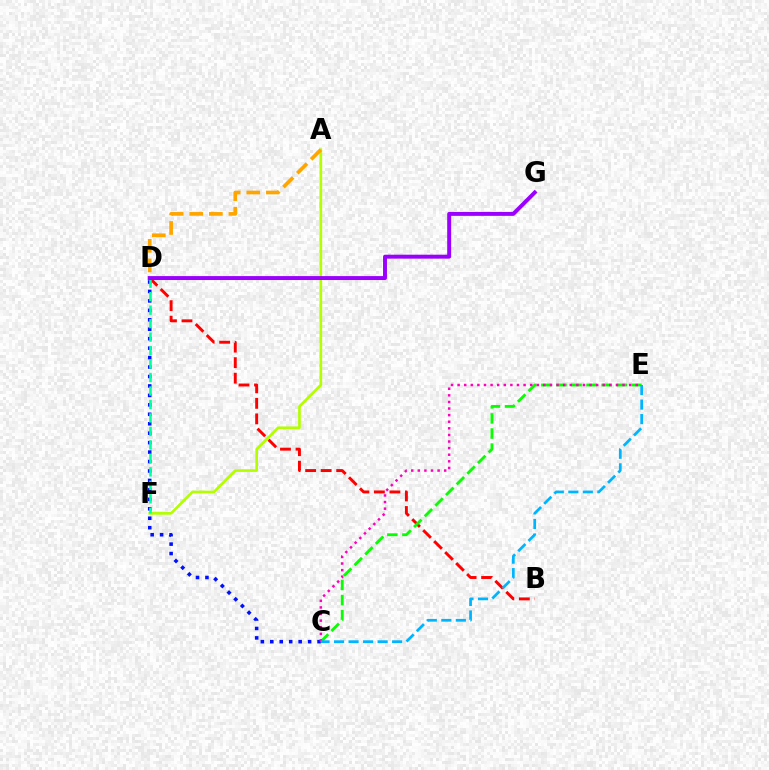{('B', 'D'): [{'color': '#ff0000', 'line_style': 'dashed', 'thickness': 2.11}], ('C', 'D'): [{'color': '#0010ff', 'line_style': 'dotted', 'thickness': 2.57}], ('A', 'F'): [{'color': '#b3ff00', 'line_style': 'solid', 'thickness': 1.92}], ('C', 'E'): [{'color': '#08ff00', 'line_style': 'dashed', 'thickness': 2.05}, {'color': '#ff00bd', 'line_style': 'dotted', 'thickness': 1.79}, {'color': '#00b5ff', 'line_style': 'dashed', 'thickness': 1.97}], ('D', 'F'): [{'color': '#00ff9d', 'line_style': 'dashed', 'thickness': 1.83}], ('A', 'D'): [{'color': '#ffa500', 'line_style': 'dashed', 'thickness': 2.66}], ('D', 'G'): [{'color': '#9b00ff', 'line_style': 'solid', 'thickness': 2.84}]}